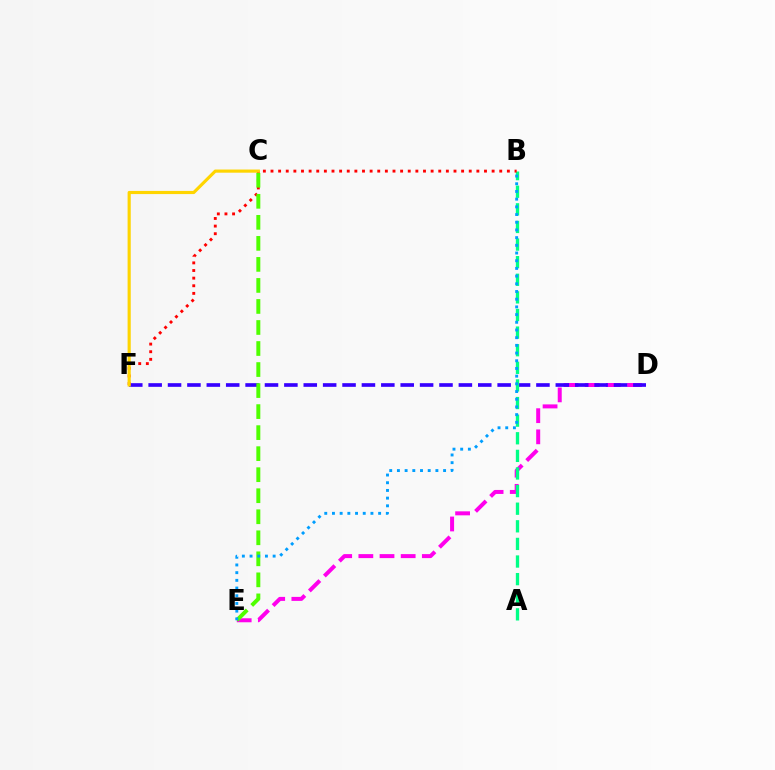{('D', 'E'): [{'color': '#ff00ed', 'line_style': 'dashed', 'thickness': 2.87}], ('D', 'F'): [{'color': '#3700ff', 'line_style': 'dashed', 'thickness': 2.63}], ('A', 'B'): [{'color': '#00ff86', 'line_style': 'dashed', 'thickness': 2.39}], ('B', 'F'): [{'color': '#ff0000', 'line_style': 'dotted', 'thickness': 2.07}], ('C', 'E'): [{'color': '#4fff00', 'line_style': 'dashed', 'thickness': 2.86}], ('C', 'F'): [{'color': '#ffd500', 'line_style': 'solid', 'thickness': 2.27}], ('B', 'E'): [{'color': '#009eff', 'line_style': 'dotted', 'thickness': 2.09}]}